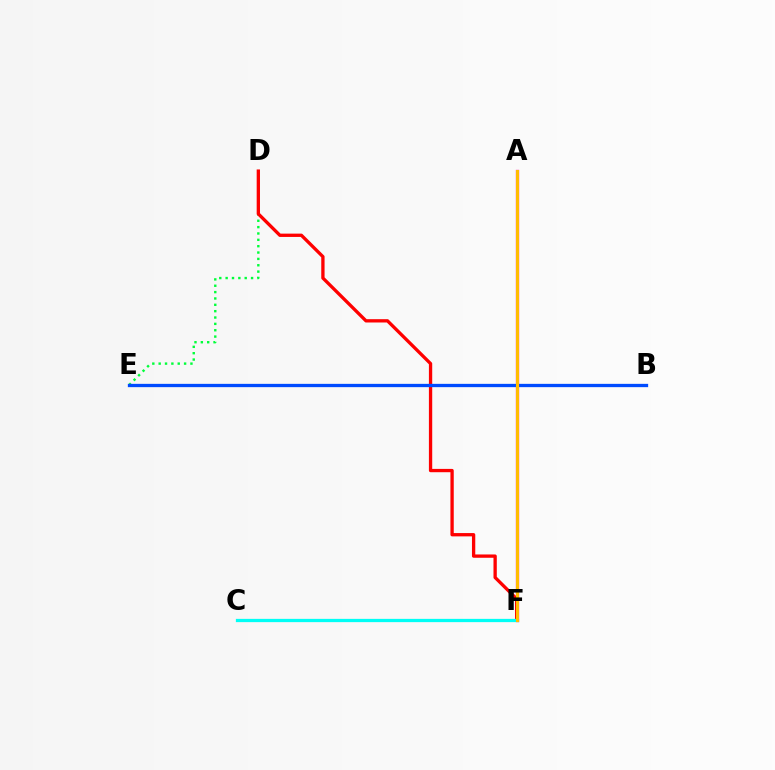{('D', 'E'): [{'color': '#00ff39', 'line_style': 'dotted', 'thickness': 1.73}], ('C', 'F'): [{'color': '#84ff00', 'line_style': 'dotted', 'thickness': 2.15}, {'color': '#7200ff', 'line_style': 'dashed', 'thickness': 2.01}, {'color': '#00fff6', 'line_style': 'solid', 'thickness': 2.34}], ('A', 'F'): [{'color': '#ff00cf', 'line_style': 'solid', 'thickness': 2.36}, {'color': '#ffbd00', 'line_style': 'solid', 'thickness': 2.22}], ('D', 'F'): [{'color': '#ff0000', 'line_style': 'solid', 'thickness': 2.38}], ('B', 'E'): [{'color': '#004bff', 'line_style': 'solid', 'thickness': 2.37}]}